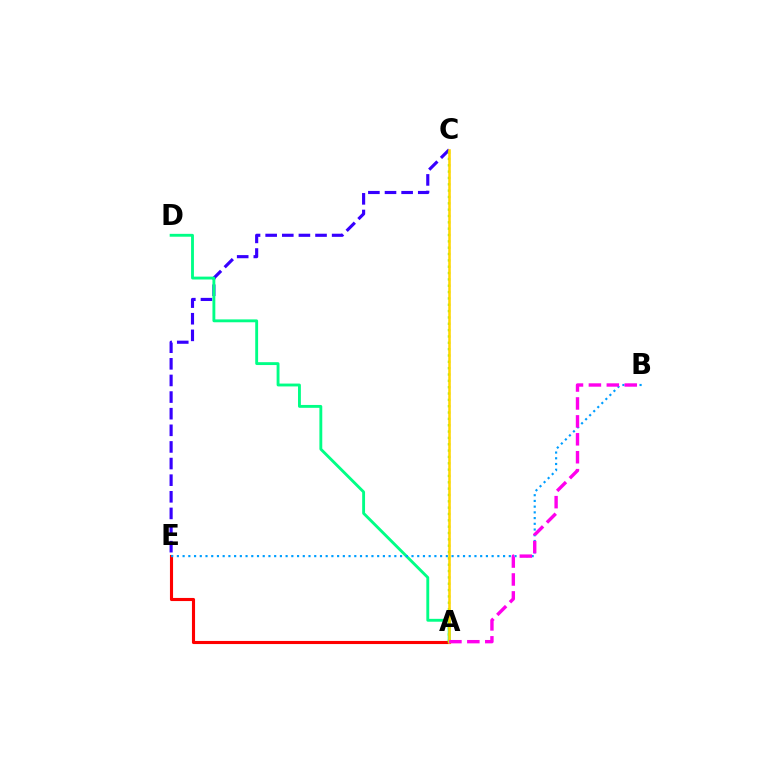{('A', 'E'): [{'color': '#ff0000', 'line_style': 'solid', 'thickness': 2.24}], ('C', 'E'): [{'color': '#3700ff', 'line_style': 'dashed', 'thickness': 2.26}], ('A', 'D'): [{'color': '#00ff86', 'line_style': 'solid', 'thickness': 2.07}], ('B', 'E'): [{'color': '#009eff', 'line_style': 'dotted', 'thickness': 1.55}], ('A', 'C'): [{'color': '#4fff00', 'line_style': 'dotted', 'thickness': 1.72}, {'color': '#ffd500', 'line_style': 'solid', 'thickness': 1.84}], ('A', 'B'): [{'color': '#ff00ed', 'line_style': 'dashed', 'thickness': 2.44}]}